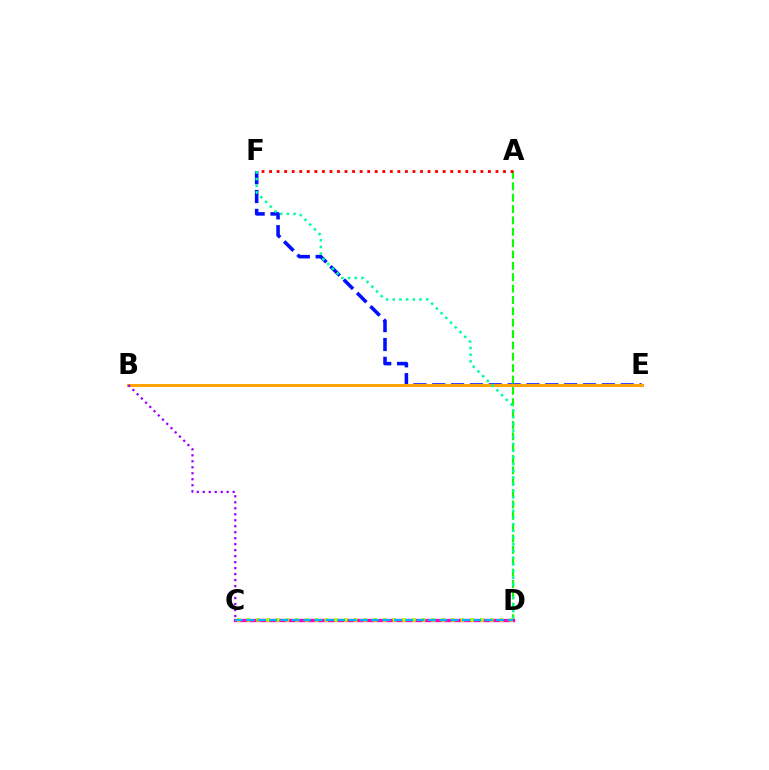{('E', 'F'): [{'color': '#0010ff', 'line_style': 'dashed', 'thickness': 2.56}], ('A', 'D'): [{'color': '#08ff00', 'line_style': 'dashed', 'thickness': 1.54}], ('B', 'E'): [{'color': '#ffa500', 'line_style': 'solid', 'thickness': 2.16}], ('B', 'C'): [{'color': '#9b00ff', 'line_style': 'dotted', 'thickness': 1.63}], ('D', 'F'): [{'color': '#00ff9d', 'line_style': 'dotted', 'thickness': 1.82}], ('C', 'D'): [{'color': '#ff00bd', 'line_style': 'solid', 'thickness': 2.4}, {'color': '#b3ff00', 'line_style': 'dotted', 'thickness': 2.64}, {'color': '#00b5ff', 'line_style': 'dashed', 'thickness': 1.54}], ('A', 'F'): [{'color': '#ff0000', 'line_style': 'dotted', 'thickness': 2.05}]}